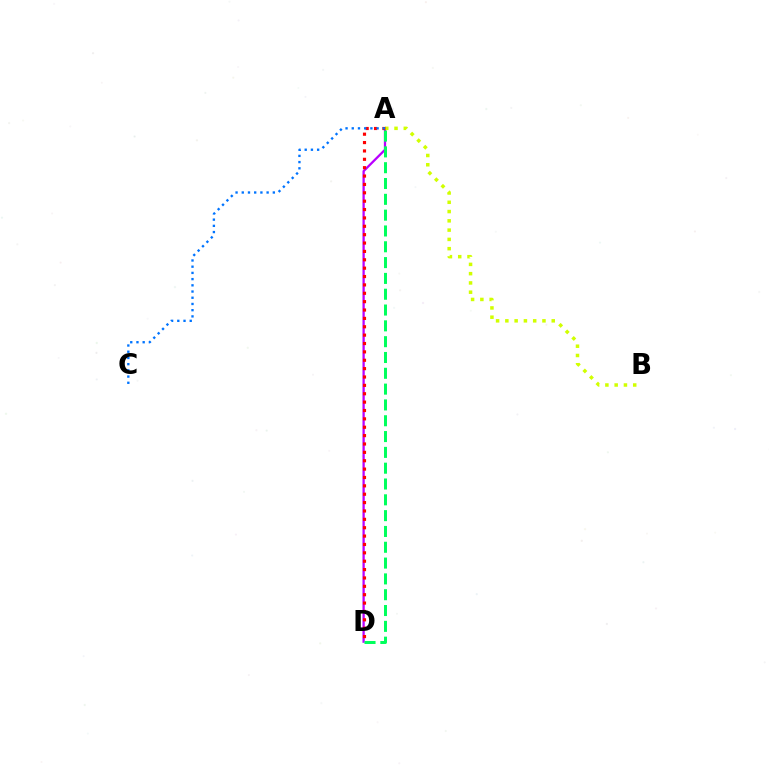{('A', 'D'): [{'color': '#b900ff', 'line_style': 'solid', 'thickness': 1.64}, {'color': '#00ff5c', 'line_style': 'dashed', 'thickness': 2.15}, {'color': '#ff0000', 'line_style': 'dotted', 'thickness': 2.27}], ('A', 'B'): [{'color': '#d1ff00', 'line_style': 'dotted', 'thickness': 2.52}], ('A', 'C'): [{'color': '#0074ff', 'line_style': 'dotted', 'thickness': 1.69}]}